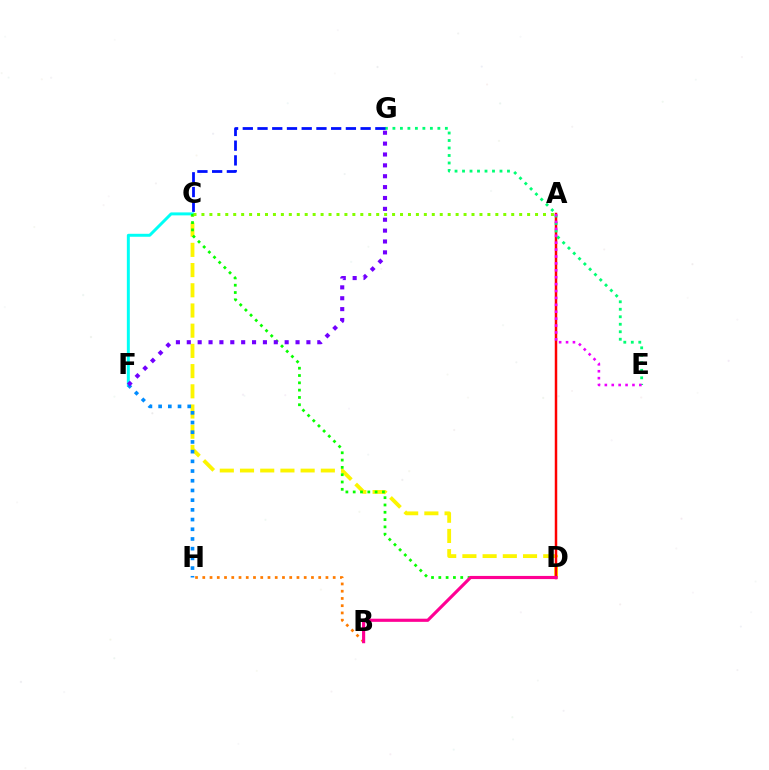{('B', 'H'): [{'color': '#ff7c00', 'line_style': 'dotted', 'thickness': 1.97}], ('C', 'D'): [{'color': '#fcf500', 'line_style': 'dashed', 'thickness': 2.75}, {'color': '#08ff00', 'line_style': 'dotted', 'thickness': 1.98}], ('A', 'D'): [{'color': '#ff0000', 'line_style': 'solid', 'thickness': 1.79}], ('C', 'F'): [{'color': '#00fff6', 'line_style': 'solid', 'thickness': 2.14}], ('F', 'H'): [{'color': '#008cff', 'line_style': 'dotted', 'thickness': 2.64}], ('B', 'D'): [{'color': '#ff0094', 'line_style': 'solid', 'thickness': 2.26}], ('A', 'C'): [{'color': '#84ff00', 'line_style': 'dotted', 'thickness': 2.16}], ('E', 'G'): [{'color': '#00ff74', 'line_style': 'dotted', 'thickness': 2.04}], ('F', 'G'): [{'color': '#7200ff', 'line_style': 'dotted', 'thickness': 2.95}], ('A', 'E'): [{'color': '#ee00ff', 'line_style': 'dotted', 'thickness': 1.88}], ('C', 'G'): [{'color': '#0010ff', 'line_style': 'dashed', 'thickness': 2.0}]}